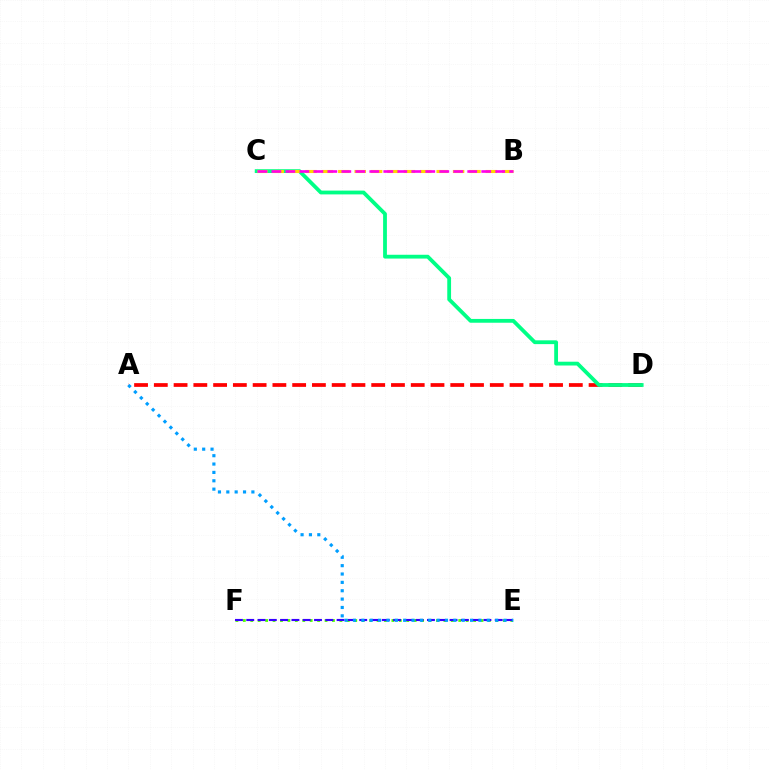{('E', 'F'): [{'color': '#4fff00', 'line_style': 'dotted', 'thickness': 2.02}, {'color': '#3700ff', 'line_style': 'dashed', 'thickness': 1.53}], ('A', 'D'): [{'color': '#ff0000', 'line_style': 'dashed', 'thickness': 2.68}], ('C', 'D'): [{'color': '#00ff86', 'line_style': 'solid', 'thickness': 2.74}], ('B', 'C'): [{'color': '#ffd500', 'line_style': 'dashed', 'thickness': 2.23}, {'color': '#ff00ed', 'line_style': 'dashed', 'thickness': 1.9}], ('A', 'E'): [{'color': '#009eff', 'line_style': 'dotted', 'thickness': 2.27}]}